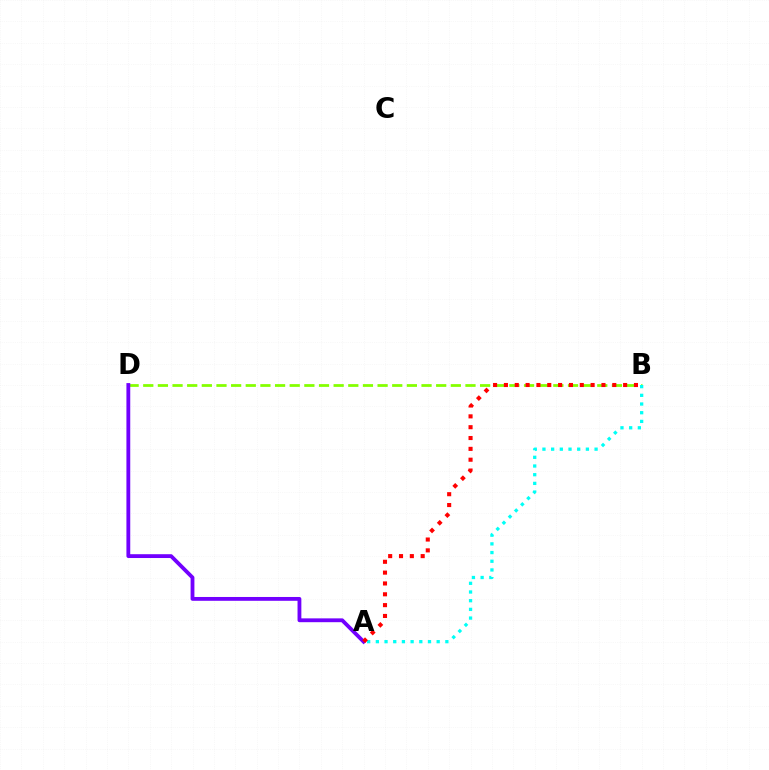{('B', 'D'): [{'color': '#84ff00', 'line_style': 'dashed', 'thickness': 1.99}], ('A', 'D'): [{'color': '#7200ff', 'line_style': 'solid', 'thickness': 2.75}], ('A', 'B'): [{'color': '#00fff6', 'line_style': 'dotted', 'thickness': 2.36}, {'color': '#ff0000', 'line_style': 'dotted', 'thickness': 2.94}]}